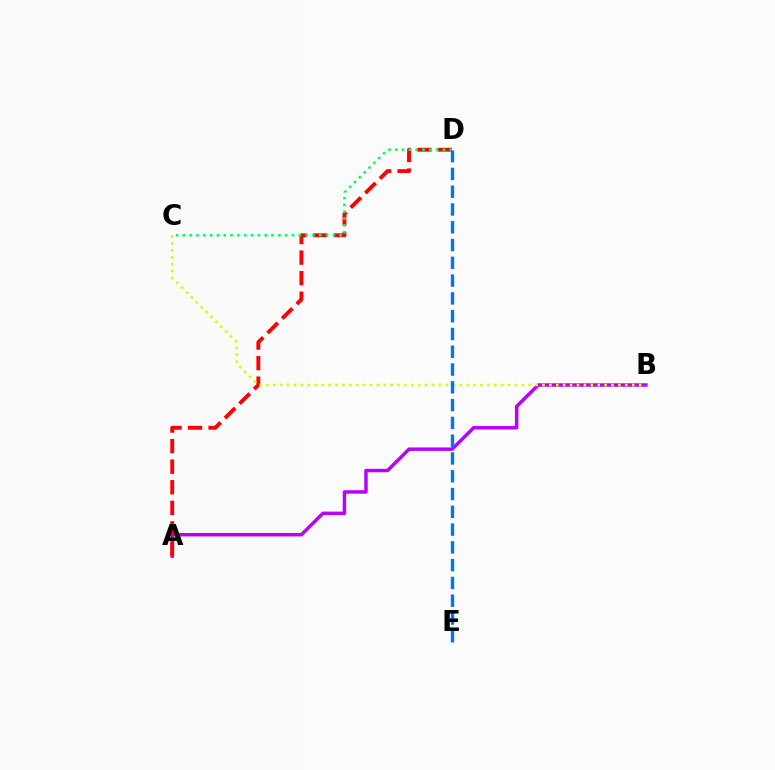{('A', 'B'): [{'color': '#b900ff', 'line_style': 'solid', 'thickness': 2.49}], ('A', 'D'): [{'color': '#ff0000', 'line_style': 'dashed', 'thickness': 2.79}], ('B', 'C'): [{'color': '#d1ff00', 'line_style': 'dotted', 'thickness': 1.88}], ('C', 'D'): [{'color': '#00ff5c', 'line_style': 'dotted', 'thickness': 1.85}], ('D', 'E'): [{'color': '#0074ff', 'line_style': 'dashed', 'thickness': 2.42}]}